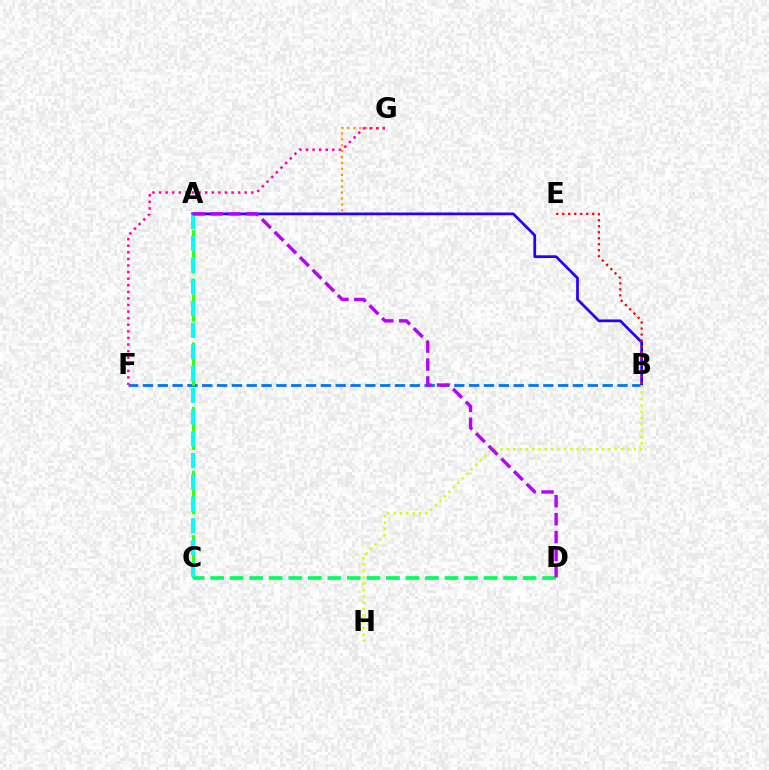{('B', 'F'): [{'color': '#0074ff', 'line_style': 'dashed', 'thickness': 2.01}], ('A', 'G'): [{'color': '#ff9400', 'line_style': 'dotted', 'thickness': 1.61}], ('F', 'G'): [{'color': '#ff00ac', 'line_style': 'dotted', 'thickness': 1.79}], ('A', 'B'): [{'color': '#2500ff', 'line_style': 'solid', 'thickness': 1.97}], ('A', 'C'): [{'color': '#3dff00', 'line_style': 'dashed', 'thickness': 2.18}, {'color': '#00fff6', 'line_style': 'dashed', 'thickness': 2.95}], ('C', 'D'): [{'color': '#00ff5c', 'line_style': 'dashed', 'thickness': 2.65}], ('B', 'E'): [{'color': '#ff0000', 'line_style': 'dotted', 'thickness': 1.63}], ('B', 'H'): [{'color': '#d1ff00', 'line_style': 'dotted', 'thickness': 1.73}], ('A', 'D'): [{'color': '#b900ff', 'line_style': 'dashed', 'thickness': 2.43}]}